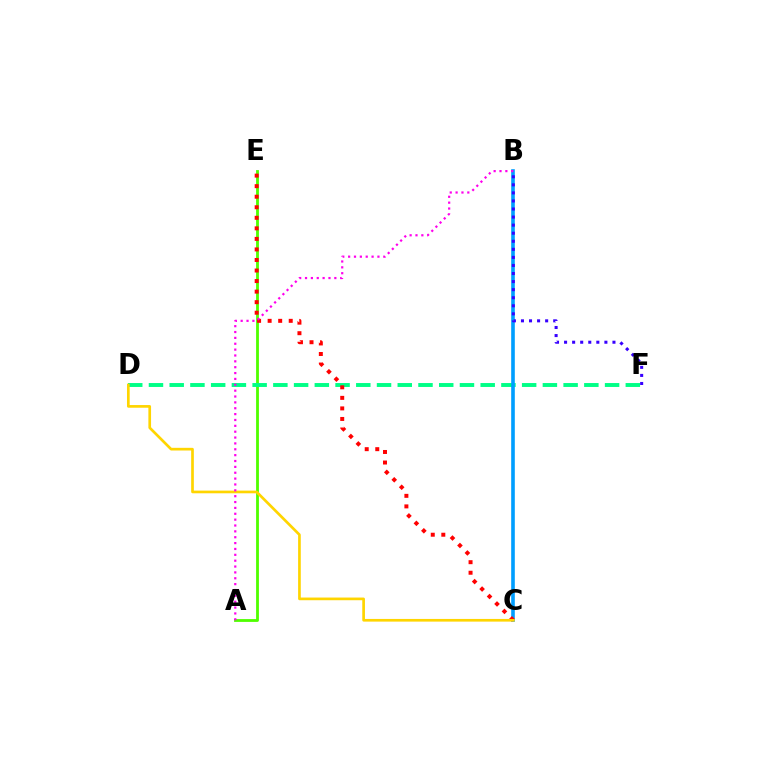{('A', 'E'): [{'color': '#4fff00', 'line_style': 'solid', 'thickness': 2.02}], ('D', 'F'): [{'color': '#00ff86', 'line_style': 'dashed', 'thickness': 2.82}], ('B', 'C'): [{'color': '#009eff', 'line_style': 'solid', 'thickness': 2.61}], ('C', 'E'): [{'color': '#ff0000', 'line_style': 'dotted', 'thickness': 2.87}], ('C', 'D'): [{'color': '#ffd500', 'line_style': 'solid', 'thickness': 1.93}], ('A', 'B'): [{'color': '#ff00ed', 'line_style': 'dotted', 'thickness': 1.59}], ('B', 'F'): [{'color': '#3700ff', 'line_style': 'dotted', 'thickness': 2.19}]}